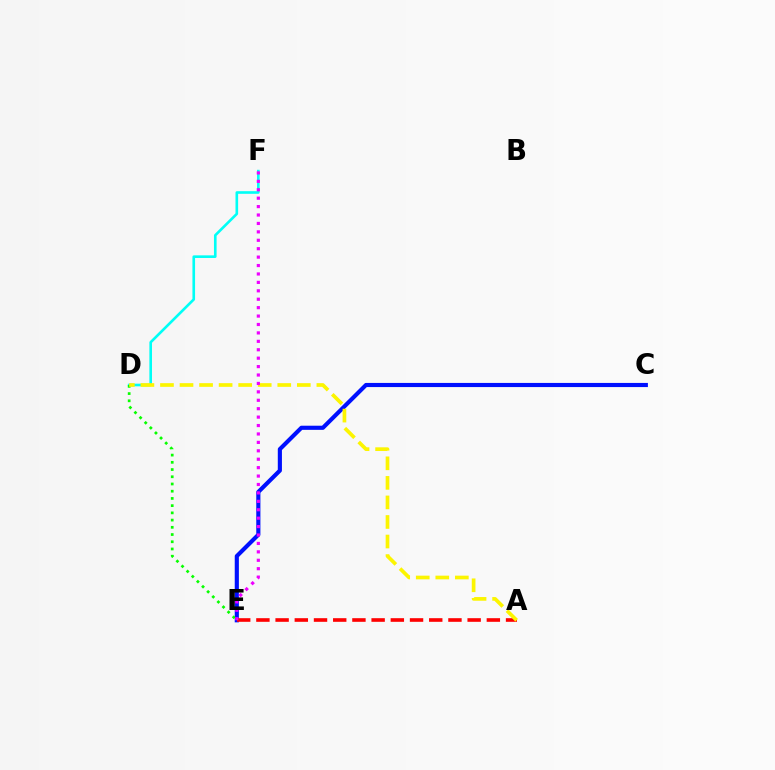{('D', 'F'): [{'color': '#00fff6', 'line_style': 'solid', 'thickness': 1.89}], ('C', 'E'): [{'color': '#0010ff', 'line_style': 'solid', 'thickness': 2.98}], ('A', 'E'): [{'color': '#ff0000', 'line_style': 'dashed', 'thickness': 2.61}], ('D', 'E'): [{'color': '#08ff00', 'line_style': 'dotted', 'thickness': 1.96}], ('A', 'D'): [{'color': '#fcf500', 'line_style': 'dashed', 'thickness': 2.66}], ('E', 'F'): [{'color': '#ee00ff', 'line_style': 'dotted', 'thickness': 2.29}]}